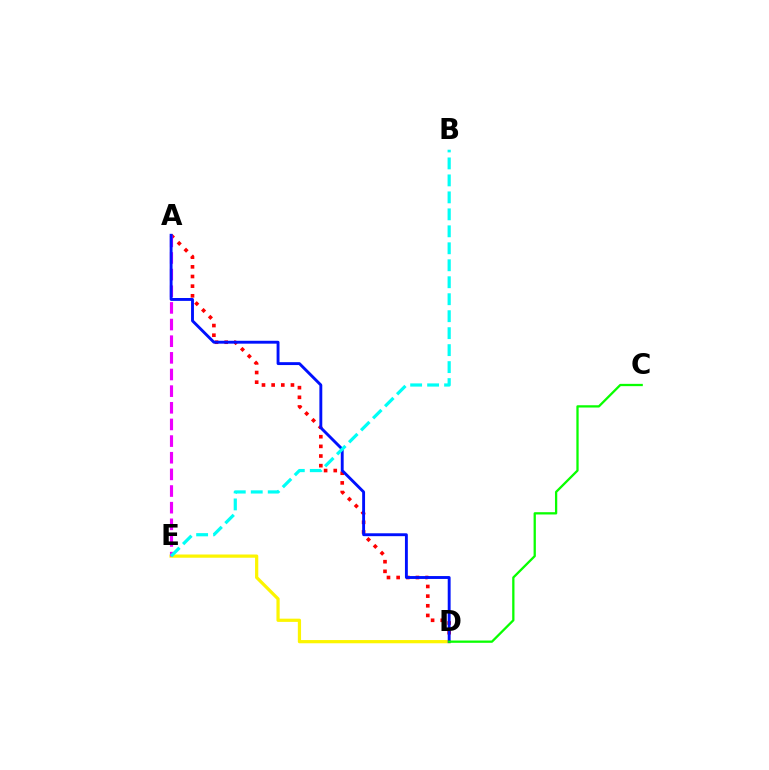{('A', 'D'): [{'color': '#ff0000', 'line_style': 'dotted', 'thickness': 2.62}, {'color': '#0010ff', 'line_style': 'solid', 'thickness': 2.08}], ('D', 'E'): [{'color': '#fcf500', 'line_style': 'solid', 'thickness': 2.32}], ('A', 'E'): [{'color': '#ee00ff', 'line_style': 'dashed', 'thickness': 2.26}], ('B', 'E'): [{'color': '#00fff6', 'line_style': 'dashed', 'thickness': 2.31}], ('C', 'D'): [{'color': '#08ff00', 'line_style': 'solid', 'thickness': 1.65}]}